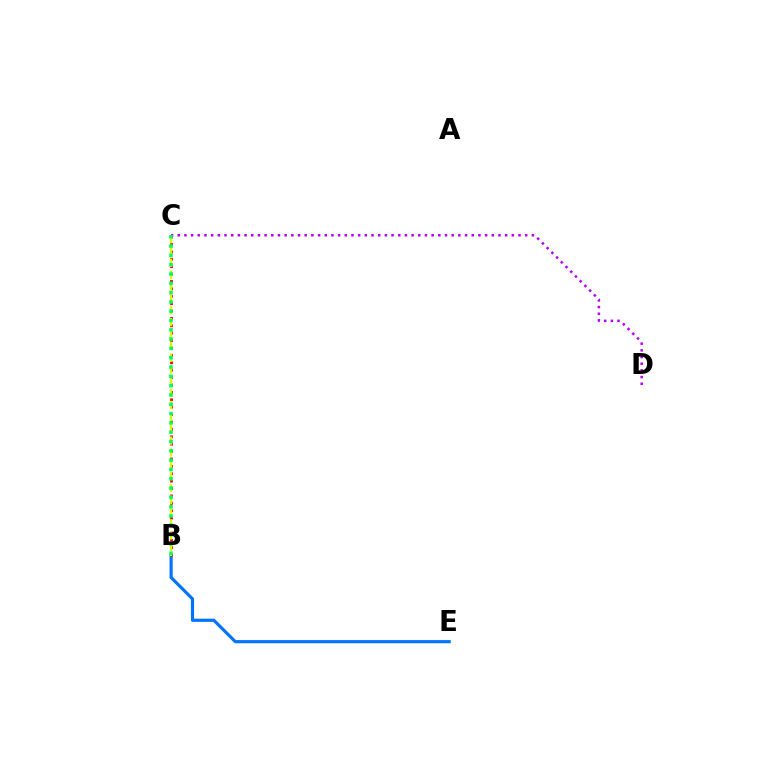{('B', 'E'): [{'color': '#0074ff', 'line_style': 'solid', 'thickness': 2.28}], ('B', 'C'): [{'color': '#ff0000', 'line_style': 'dotted', 'thickness': 2.01}, {'color': '#d1ff00', 'line_style': 'dashed', 'thickness': 1.61}, {'color': '#00ff5c', 'line_style': 'dotted', 'thickness': 2.53}], ('C', 'D'): [{'color': '#b900ff', 'line_style': 'dotted', 'thickness': 1.82}]}